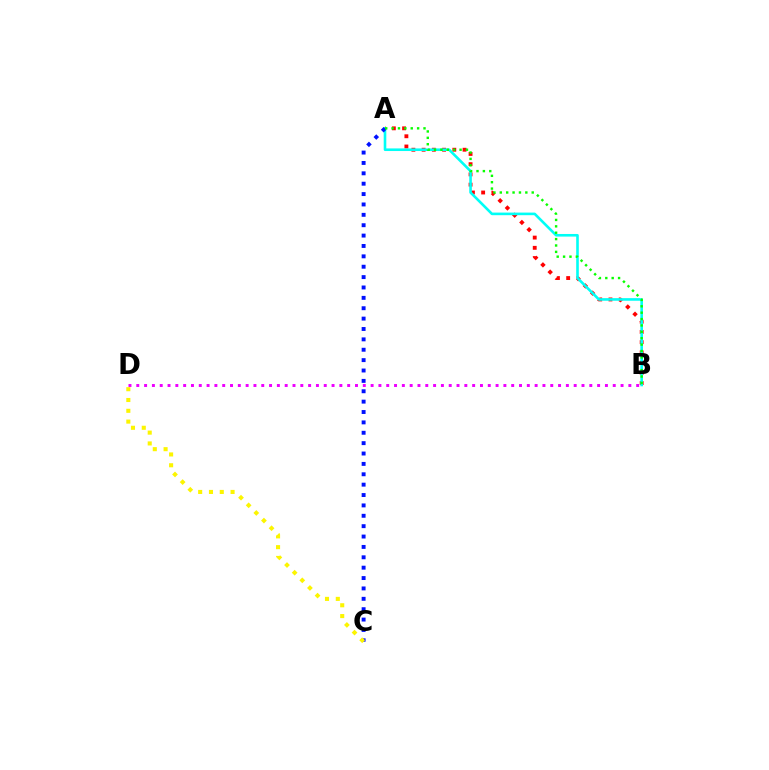{('A', 'B'): [{'color': '#ff0000', 'line_style': 'dotted', 'thickness': 2.78}, {'color': '#00fff6', 'line_style': 'solid', 'thickness': 1.88}, {'color': '#08ff00', 'line_style': 'dotted', 'thickness': 1.73}], ('A', 'C'): [{'color': '#0010ff', 'line_style': 'dotted', 'thickness': 2.82}], ('B', 'D'): [{'color': '#ee00ff', 'line_style': 'dotted', 'thickness': 2.12}], ('C', 'D'): [{'color': '#fcf500', 'line_style': 'dotted', 'thickness': 2.94}]}